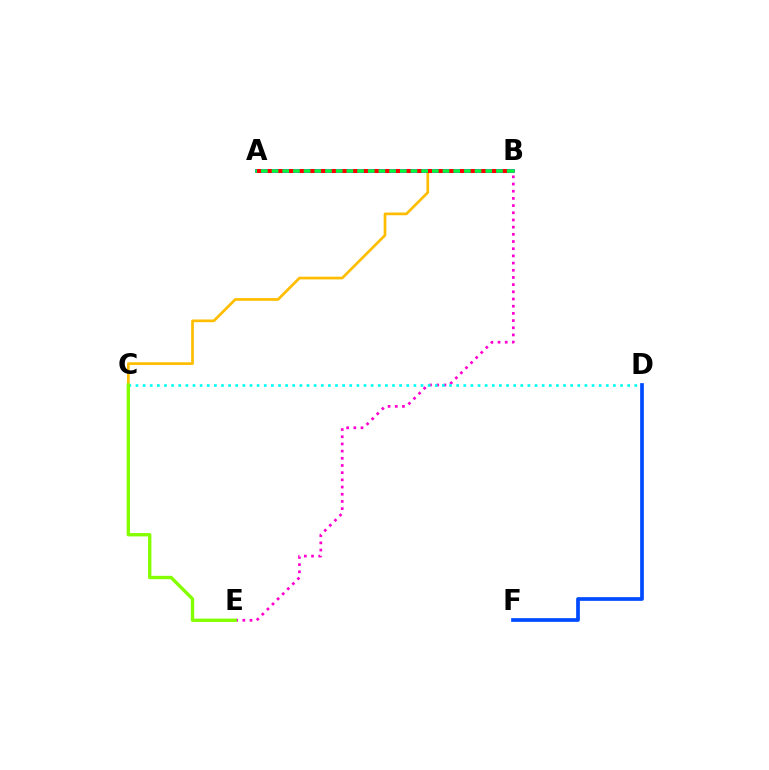{('B', 'E'): [{'color': '#ff00cf', 'line_style': 'dotted', 'thickness': 1.95}], ('B', 'C'): [{'color': '#ffbd00', 'line_style': 'solid', 'thickness': 1.95}], ('C', 'D'): [{'color': '#00fff6', 'line_style': 'dotted', 'thickness': 1.94}], ('D', 'F'): [{'color': '#004bff', 'line_style': 'solid', 'thickness': 2.67}], ('A', 'B'): [{'color': '#7200ff', 'line_style': 'solid', 'thickness': 2.69}, {'color': '#00ff39', 'line_style': 'solid', 'thickness': 2.52}, {'color': '#ff0000', 'line_style': 'dotted', 'thickness': 2.9}], ('C', 'E'): [{'color': '#84ff00', 'line_style': 'solid', 'thickness': 2.42}]}